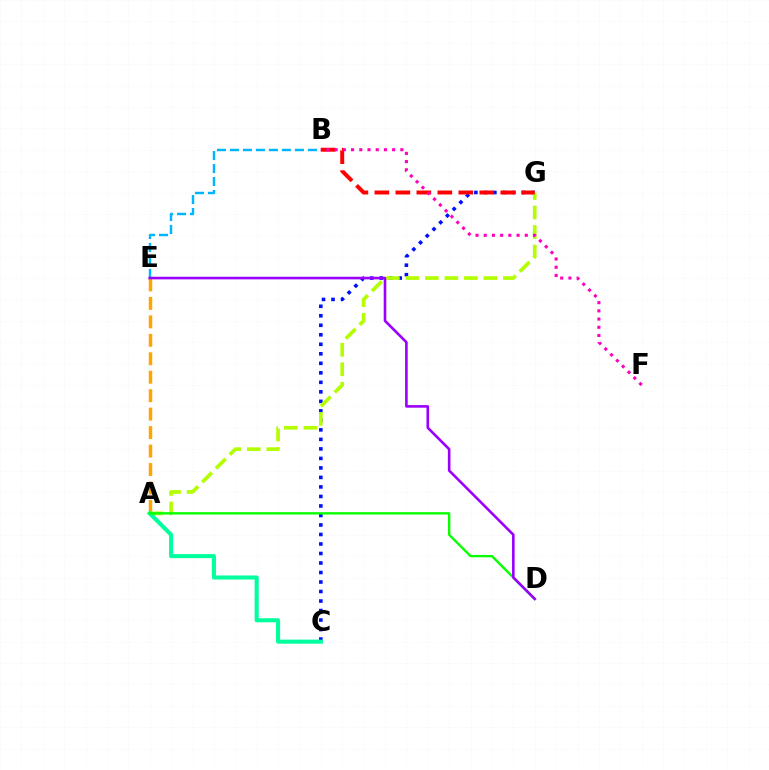{('A', 'E'): [{'color': '#ffa500', 'line_style': 'dashed', 'thickness': 2.51}], ('C', 'G'): [{'color': '#0010ff', 'line_style': 'dotted', 'thickness': 2.58}], ('A', 'G'): [{'color': '#b3ff00', 'line_style': 'dashed', 'thickness': 2.65}], ('A', 'C'): [{'color': '#00ff9d', 'line_style': 'solid', 'thickness': 2.93}], ('B', 'E'): [{'color': '#00b5ff', 'line_style': 'dashed', 'thickness': 1.77}], ('A', 'D'): [{'color': '#08ff00', 'line_style': 'solid', 'thickness': 1.7}], ('D', 'E'): [{'color': '#9b00ff', 'line_style': 'solid', 'thickness': 1.88}], ('B', 'G'): [{'color': '#ff0000', 'line_style': 'dashed', 'thickness': 2.85}], ('B', 'F'): [{'color': '#ff00bd', 'line_style': 'dotted', 'thickness': 2.23}]}